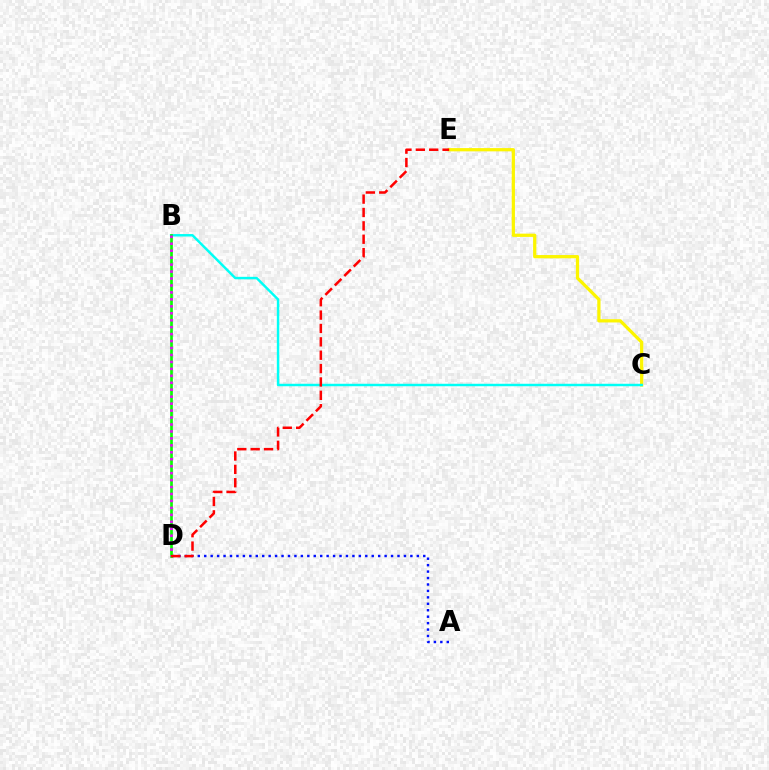{('A', 'D'): [{'color': '#0010ff', 'line_style': 'dotted', 'thickness': 1.75}], ('C', 'E'): [{'color': '#fcf500', 'line_style': 'solid', 'thickness': 2.34}], ('B', 'C'): [{'color': '#00fff6', 'line_style': 'solid', 'thickness': 1.77}], ('B', 'D'): [{'color': '#08ff00', 'line_style': 'solid', 'thickness': 1.93}, {'color': '#ee00ff', 'line_style': 'dotted', 'thickness': 1.89}], ('D', 'E'): [{'color': '#ff0000', 'line_style': 'dashed', 'thickness': 1.82}]}